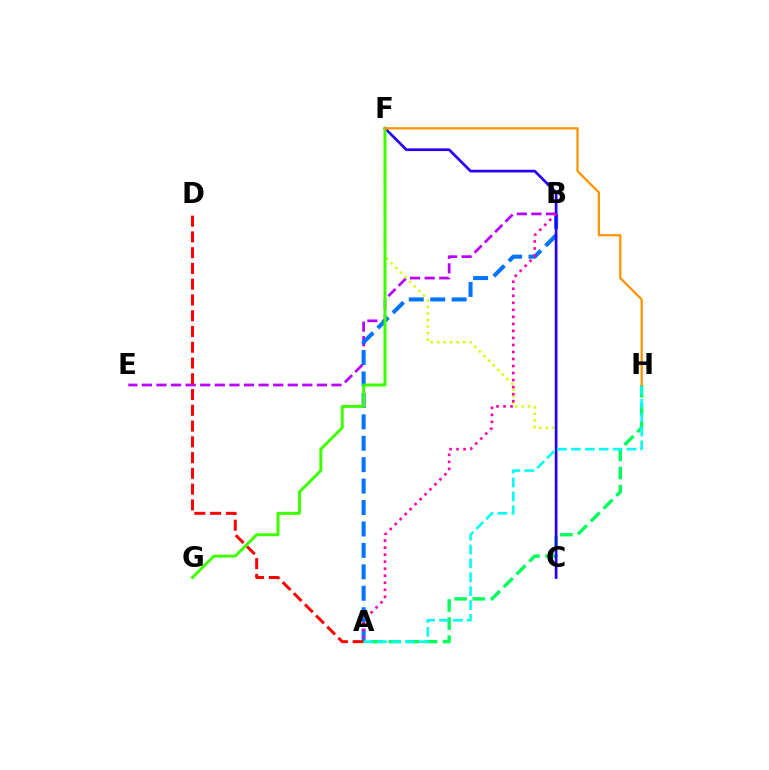{('A', 'H'): [{'color': '#00ff5c', 'line_style': 'dashed', 'thickness': 2.46}, {'color': '#00fff6', 'line_style': 'dashed', 'thickness': 1.89}], ('B', 'E'): [{'color': '#b900ff', 'line_style': 'dashed', 'thickness': 1.98}], ('A', 'B'): [{'color': '#0074ff', 'line_style': 'dashed', 'thickness': 2.91}, {'color': '#ff00ac', 'line_style': 'dotted', 'thickness': 1.91}], ('A', 'D'): [{'color': '#ff0000', 'line_style': 'dashed', 'thickness': 2.14}], ('C', 'F'): [{'color': '#d1ff00', 'line_style': 'dotted', 'thickness': 1.77}, {'color': '#2500ff', 'line_style': 'solid', 'thickness': 1.95}], ('F', 'G'): [{'color': '#3dff00', 'line_style': 'solid', 'thickness': 2.14}], ('F', 'H'): [{'color': '#ff9400', 'line_style': 'solid', 'thickness': 1.64}]}